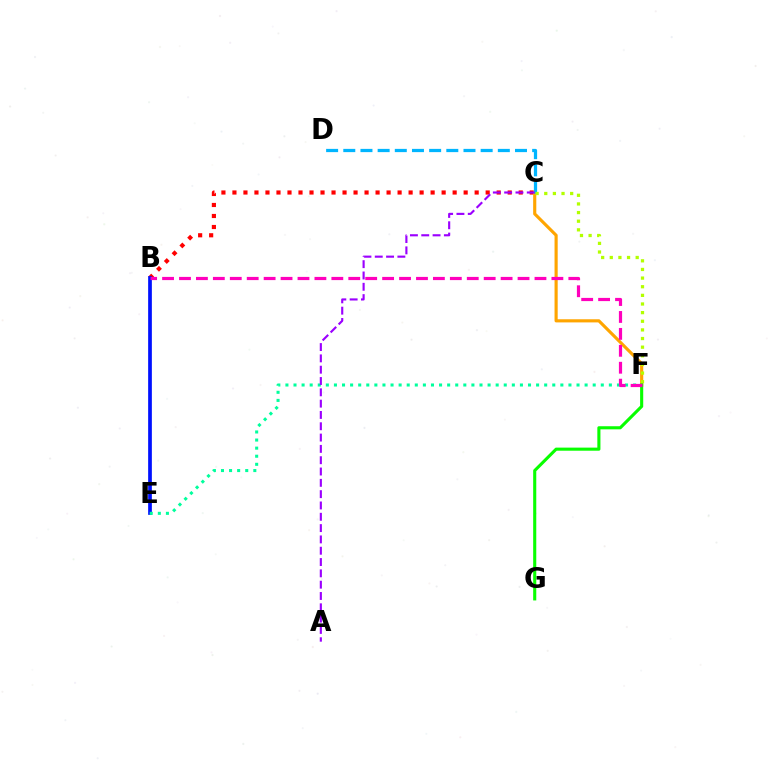{('B', 'C'): [{'color': '#ff0000', 'line_style': 'dotted', 'thickness': 2.99}], ('C', 'F'): [{'color': '#ffa500', 'line_style': 'solid', 'thickness': 2.26}, {'color': '#b3ff00', 'line_style': 'dotted', 'thickness': 2.35}], ('C', 'D'): [{'color': '#00b5ff', 'line_style': 'dashed', 'thickness': 2.33}], ('B', 'E'): [{'color': '#0010ff', 'line_style': 'solid', 'thickness': 2.67}], ('E', 'F'): [{'color': '#00ff9d', 'line_style': 'dotted', 'thickness': 2.2}], ('F', 'G'): [{'color': '#08ff00', 'line_style': 'solid', 'thickness': 2.23}], ('B', 'F'): [{'color': '#ff00bd', 'line_style': 'dashed', 'thickness': 2.3}], ('A', 'C'): [{'color': '#9b00ff', 'line_style': 'dashed', 'thickness': 1.54}]}